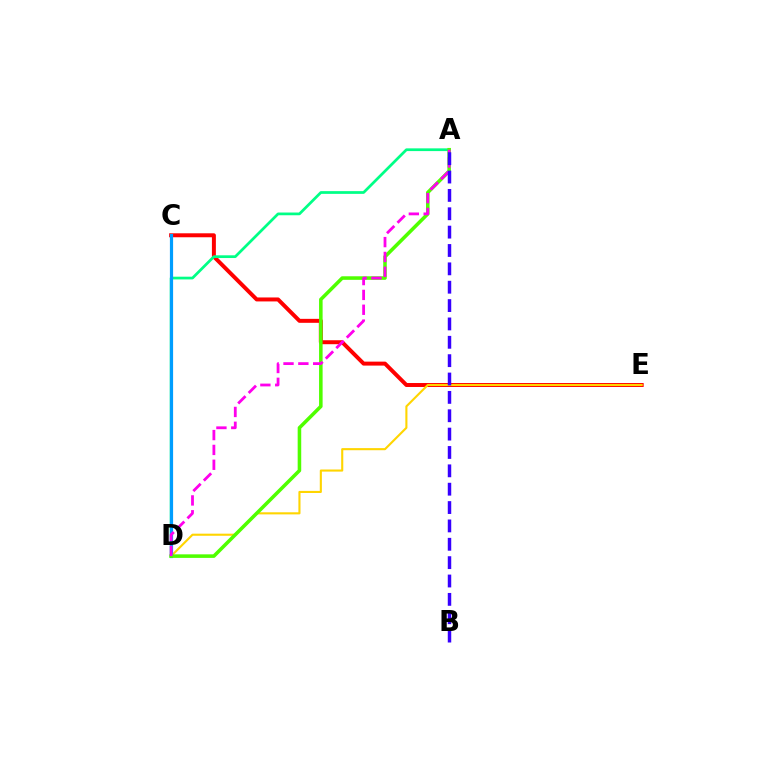{('C', 'E'): [{'color': '#ff0000', 'line_style': 'solid', 'thickness': 2.86}], ('D', 'E'): [{'color': '#ffd500', 'line_style': 'solid', 'thickness': 1.52}], ('A', 'D'): [{'color': '#00ff86', 'line_style': 'solid', 'thickness': 1.97}, {'color': '#4fff00', 'line_style': 'solid', 'thickness': 2.56}, {'color': '#ff00ed', 'line_style': 'dashed', 'thickness': 2.02}], ('C', 'D'): [{'color': '#009eff', 'line_style': 'solid', 'thickness': 2.3}], ('A', 'B'): [{'color': '#3700ff', 'line_style': 'dashed', 'thickness': 2.49}]}